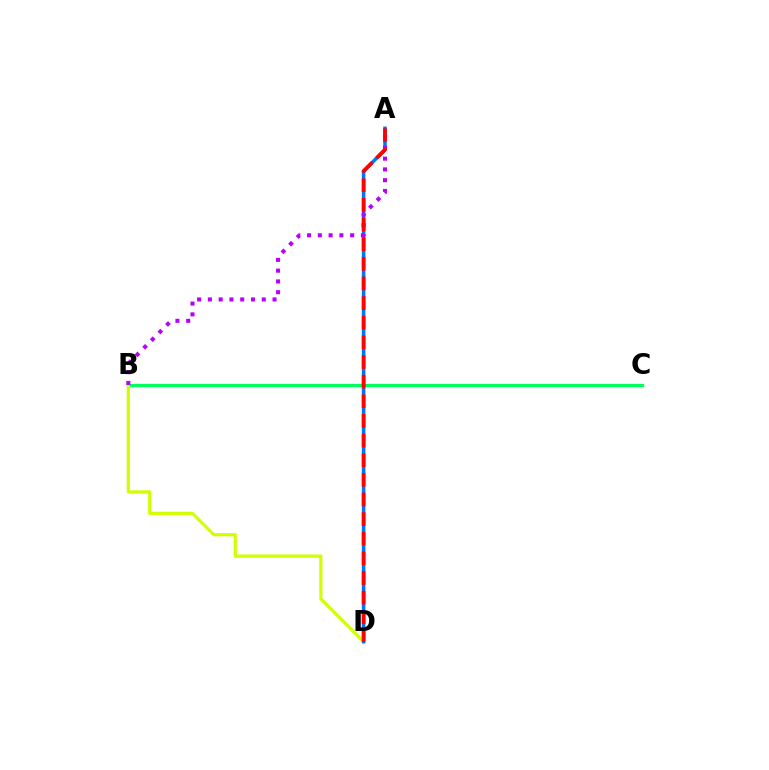{('B', 'C'): [{'color': '#00ff5c', 'line_style': 'solid', 'thickness': 2.36}], ('B', 'D'): [{'color': '#d1ff00', 'line_style': 'solid', 'thickness': 2.32}], ('A', 'D'): [{'color': '#0074ff', 'line_style': 'solid', 'thickness': 2.54}, {'color': '#ff0000', 'line_style': 'dashed', 'thickness': 2.67}], ('A', 'B'): [{'color': '#b900ff', 'line_style': 'dotted', 'thickness': 2.93}]}